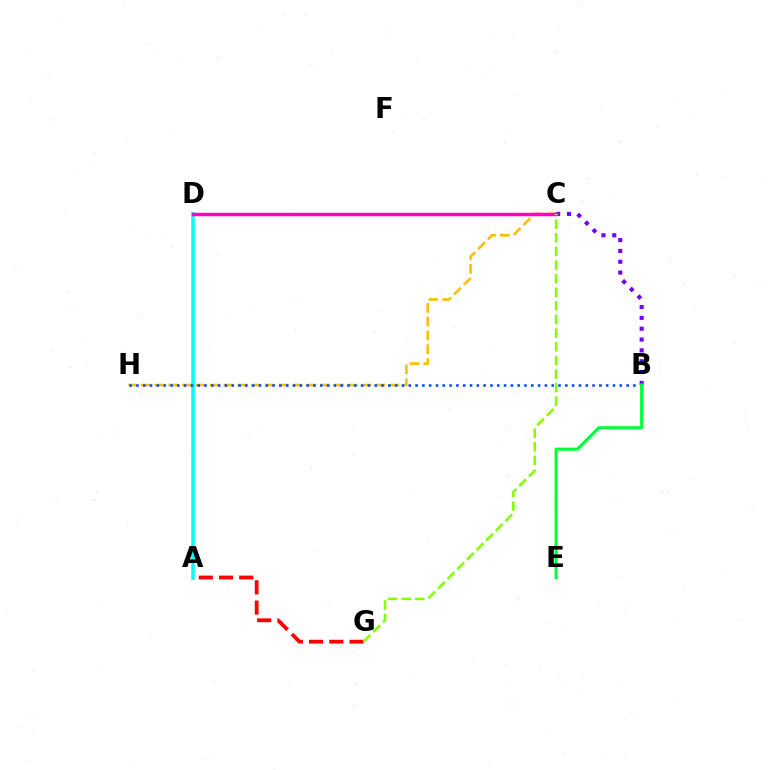{('C', 'H'): [{'color': '#ffbd00', 'line_style': 'dashed', 'thickness': 1.88}], ('B', 'C'): [{'color': '#7200ff', 'line_style': 'dotted', 'thickness': 2.94}], ('A', 'D'): [{'color': '#00fff6', 'line_style': 'solid', 'thickness': 2.54}], ('B', 'H'): [{'color': '#004bff', 'line_style': 'dotted', 'thickness': 1.85}], ('B', 'E'): [{'color': '#00ff39', 'line_style': 'solid', 'thickness': 2.24}], ('C', 'D'): [{'color': '#ff00cf', 'line_style': 'solid', 'thickness': 2.52}], ('A', 'G'): [{'color': '#ff0000', 'line_style': 'dashed', 'thickness': 2.75}], ('C', 'G'): [{'color': '#84ff00', 'line_style': 'dashed', 'thickness': 1.85}]}